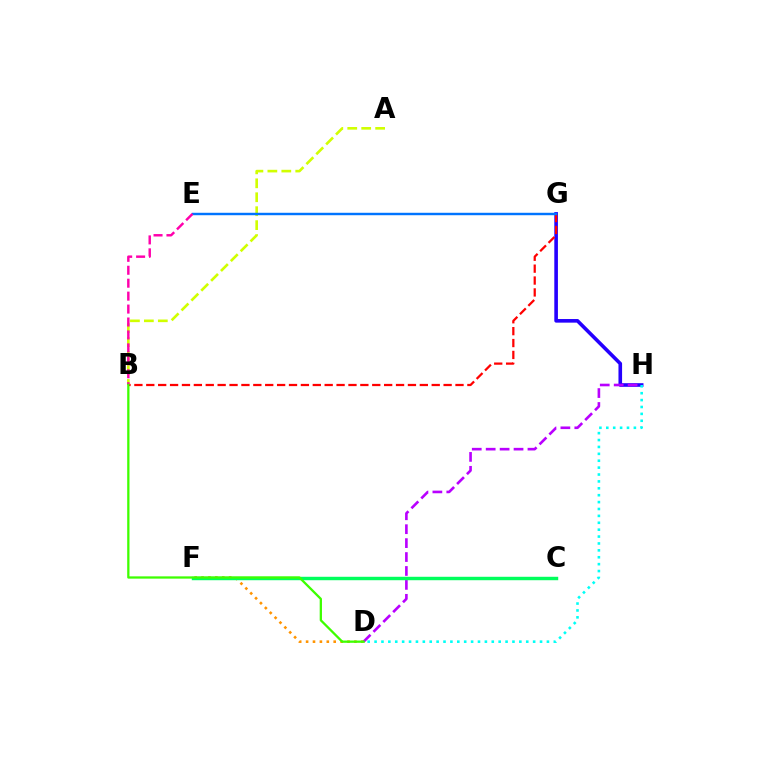{('D', 'F'): [{'color': '#ff9400', 'line_style': 'dotted', 'thickness': 1.88}], ('A', 'B'): [{'color': '#d1ff00', 'line_style': 'dashed', 'thickness': 1.89}], ('G', 'H'): [{'color': '#2500ff', 'line_style': 'solid', 'thickness': 2.6}], ('D', 'H'): [{'color': '#b900ff', 'line_style': 'dashed', 'thickness': 1.89}, {'color': '#00fff6', 'line_style': 'dotted', 'thickness': 1.87}], ('B', 'G'): [{'color': '#ff0000', 'line_style': 'dashed', 'thickness': 1.62}], ('E', 'G'): [{'color': '#0074ff', 'line_style': 'solid', 'thickness': 1.76}], ('B', 'E'): [{'color': '#ff00ac', 'line_style': 'dashed', 'thickness': 1.76}], ('C', 'F'): [{'color': '#00ff5c', 'line_style': 'solid', 'thickness': 2.47}], ('B', 'D'): [{'color': '#3dff00', 'line_style': 'solid', 'thickness': 1.64}]}